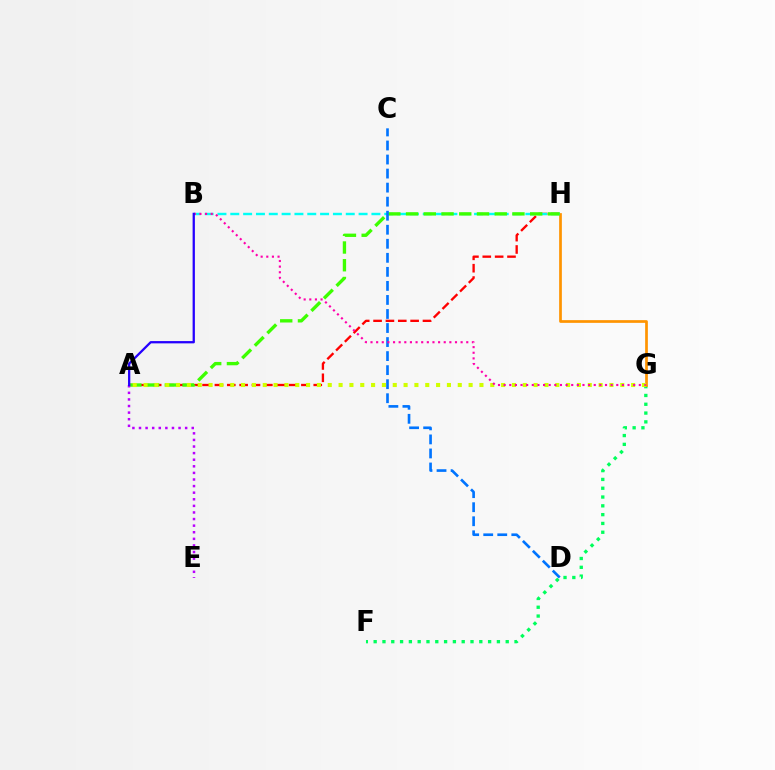{('F', 'G'): [{'color': '#00ff5c', 'line_style': 'dotted', 'thickness': 2.39}], ('G', 'H'): [{'color': '#ff9400', 'line_style': 'solid', 'thickness': 1.95}], ('A', 'H'): [{'color': '#ff0000', 'line_style': 'dashed', 'thickness': 1.68}, {'color': '#3dff00', 'line_style': 'dashed', 'thickness': 2.41}], ('B', 'H'): [{'color': '#00fff6', 'line_style': 'dashed', 'thickness': 1.74}], ('A', 'G'): [{'color': '#d1ff00', 'line_style': 'dotted', 'thickness': 2.94}], ('C', 'D'): [{'color': '#0074ff', 'line_style': 'dashed', 'thickness': 1.91}], ('A', 'E'): [{'color': '#b900ff', 'line_style': 'dotted', 'thickness': 1.79}], ('B', 'G'): [{'color': '#ff00ac', 'line_style': 'dotted', 'thickness': 1.53}], ('A', 'B'): [{'color': '#2500ff', 'line_style': 'solid', 'thickness': 1.64}]}